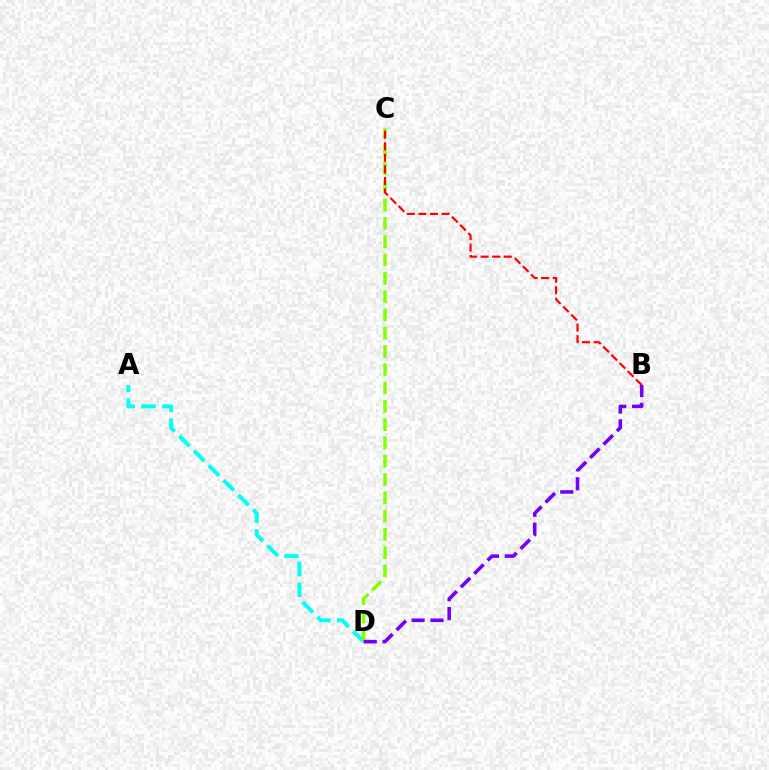{('A', 'D'): [{'color': '#00fff6', 'line_style': 'dashed', 'thickness': 2.84}], ('C', 'D'): [{'color': '#84ff00', 'line_style': 'dashed', 'thickness': 2.49}], ('B', 'C'): [{'color': '#ff0000', 'line_style': 'dashed', 'thickness': 1.57}], ('B', 'D'): [{'color': '#7200ff', 'line_style': 'dashed', 'thickness': 2.57}]}